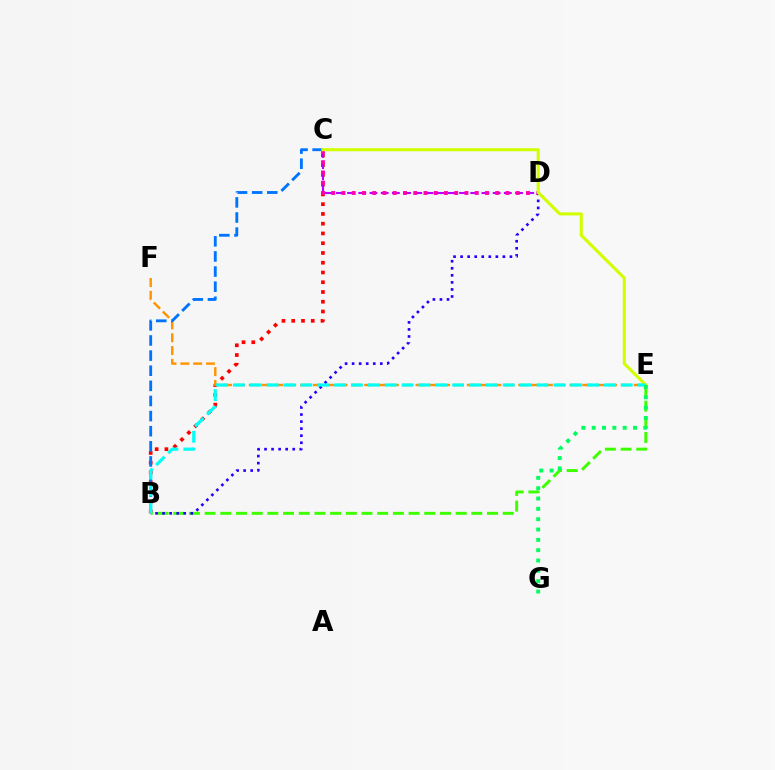{('B', 'C'): [{'color': '#ff0000', 'line_style': 'dotted', 'thickness': 2.65}, {'color': '#0074ff', 'line_style': 'dashed', 'thickness': 2.05}], ('E', 'F'): [{'color': '#ff9400', 'line_style': 'dashed', 'thickness': 1.74}], ('B', 'E'): [{'color': '#3dff00', 'line_style': 'dashed', 'thickness': 2.13}, {'color': '#00fff6', 'line_style': 'dashed', 'thickness': 2.29}], ('C', 'D'): [{'color': '#b900ff', 'line_style': 'dashed', 'thickness': 1.52}, {'color': '#ff00ac', 'line_style': 'dotted', 'thickness': 2.79}], ('B', 'D'): [{'color': '#2500ff', 'line_style': 'dotted', 'thickness': 1.91}], ('C', 'E'): [{'color': '#d1ff00', 'line_style': 'solid', 'thickness': 2.23}], ('E', 'G'): [{'color': '#00ff5c', 'line_style': 'dotted', 'thickness': 2.81}]}